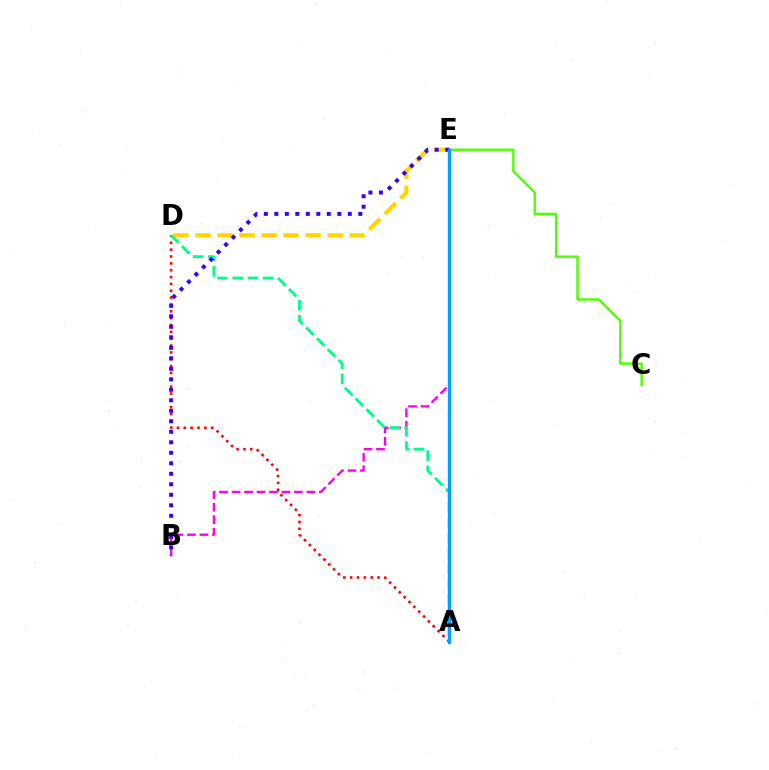{('B', 'E'): [{'color': '#ff00ed', 'line_style': 'dashed', 'thickness': 1.69}, {'color': '#3700ff', 'line_style': 'dotted', 'thickness': 2.85}], ('D', 'E'): [{'color': '#ffd500', 'line_style': 'dashed', 'thickness': 2.99}], ('A', 'D'): [{'color': '#ff0000', 'line_style': 'dotted', 'thickness': 1.86}, {'color': '#00ff86', 'line_style': 'dashed', 'thickness': 2.07}], ('C', 'E'): [{'color': '#4fff00', 'line_style': 'solid', 'thickness': 1.73}], ('A', 'E'): [{'color': '#009eff', 'line_style': 'solid', 'thickness': 2.41}]}